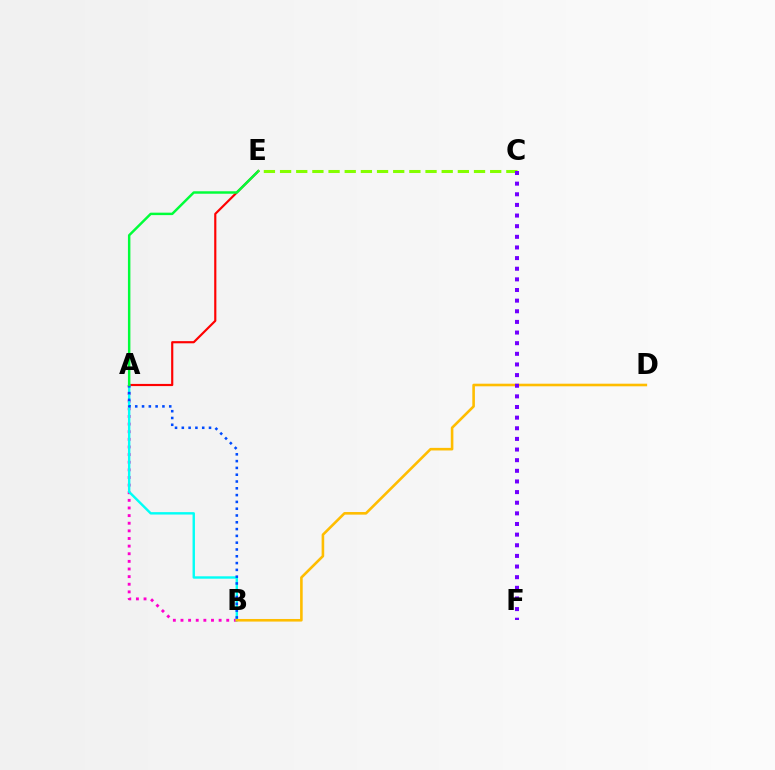{('A', 'E'): [{'color': '#ff0000', 'line_style': 'solid', 'thickness': 1.56}, {'color': '#00ff39', 'line_style': 'solid', 'thickness': 1.77}], ('A', 'B'): [{'color': '#ff00cf', 'line_style': 'dotted', 'thickness': 2.07}, {'color': '#00fff6', 'line_style': 'solid', 'thickness': 1.73}, {'color': '#004bff', 'line_style': 'dotted', 'thickness': 1.85}], ('C', 'E'): [{'color': '#84ff00', 'line_style': 'dashed', 'thickness': 2.2}], ('B', 'D'): [{'color': '#ffbd00', 'line_style': 'solid', 'thickness': 1.87}], ('C', 'F'): [{'color': '#7200ff', 'line_style': 'dotted', 'thickness': 2.89}]}